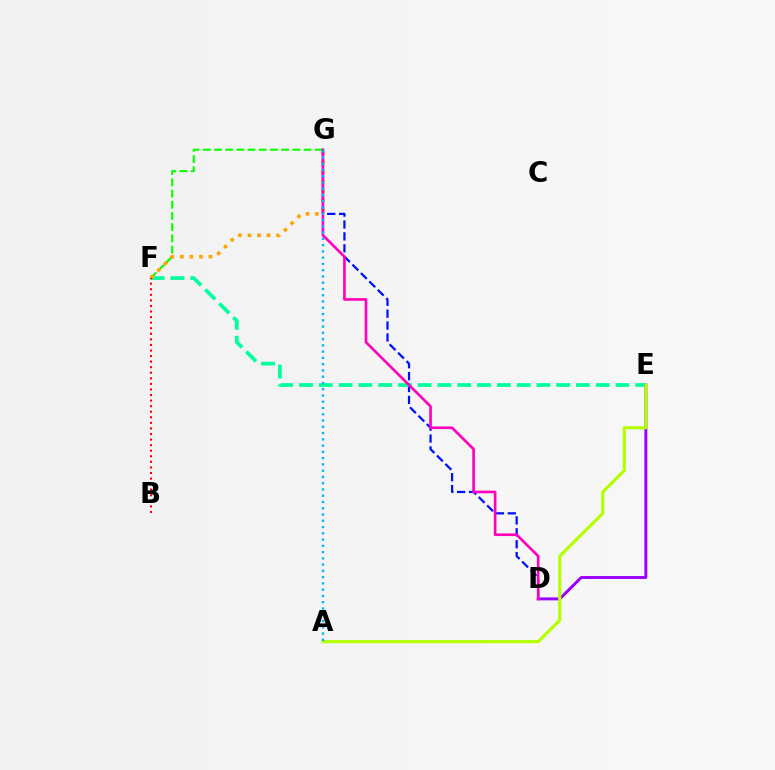{('F', 'G'): [{'color': '#08ff00', 'line_style': 'dashed', 'thickness': 1.52}, {'color': '#ffa500', 'line_style': 'dotted', 'thickness': 2.59}], ('D', 'G'): [{'color': '#0010ff', 'line_style': 'dashed', 'thickness': 1.62}, {'color': '#ff00bd', 'line_style': 'solid', 'thickness': 1.91}], ('E', 'F'): [{'color': '#00ff9d', 'line_style': 'dashed', 'thickness': 2.69}], ('D', 'E'): [{'color': '#9b00ff', 'line_style': 'solid', 'thickness': 2.12}], ('A', 'E'): [{'color': '#b3ff00', 'line_style': 'solid', 'thickness': 2.26}], ('B', 'F'): [{'color': '#ff0000', 'line_style': 'dotted', 'thickness': 1.51}], ('A', 'G'): [{'color': '#00b5ff', 'line_style': 'dotted', 'thickness': 1.7}]}